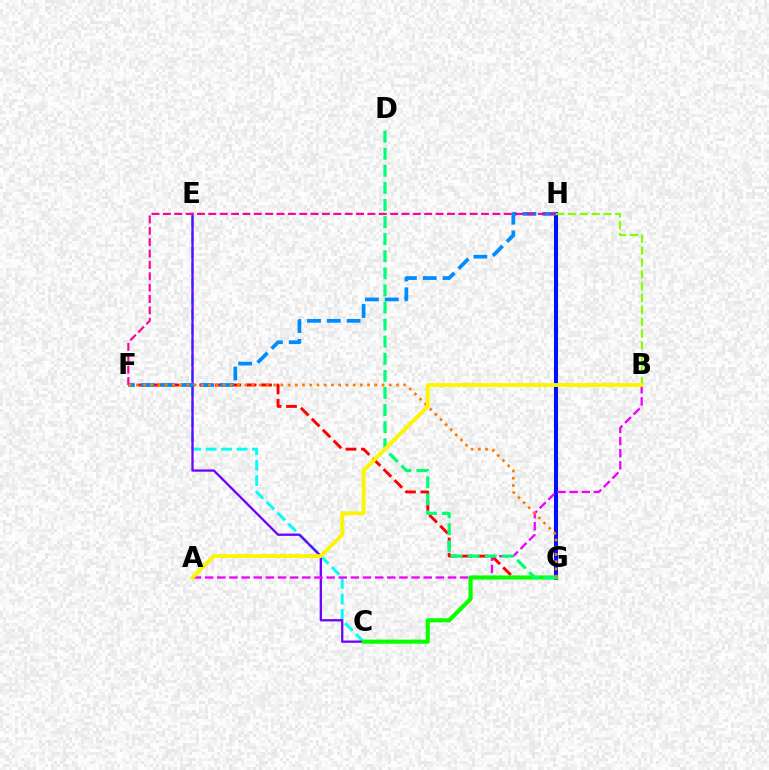{('G', 'H'): [{'color': '#0010ff', 'line_style': 'solid', 'thickness': 2.92}], ('C', 'E'): [{'color': '#00fff6', 'line_style': 'dashed', 'thickness': 2.09}, {'color': '#7200ff', 'line_style': 'solid', 'thickness': 1.66}], ('F', 'G'): [{'color': '#ff0000', 'line_style': 'dashed', 'thickness': 2.1}, {'color': '#ff7c00', 'line_style': 'dotted', 'thickness': 1.96}], ('F', 'H'): [{'color': '#008cff', 'line_style': 'dashed', 'thickness': 2.69}, {'color': '#ff0094', 'line_style': 'dashed', 'thickness': 1.54}], ('A', 'B'): [{'color': '#ee00ff', 'line_style': 'dashed', 'thickness': 1.65}, {'color': '#fcf500', 'line_style': 'solid', 'thickness': 2.74}], ('B', 'H'): [{'color': '#84ff00', 'line_style': 'dashed', 'thickness': 1.61}], ('C', 'G'): [{'color': '#08ff00', 'line_style': 'solid', 'thickness': 2.95}], ('D', 'G'): [{'color': '#00ff74', 'line_style': 'dashed', 'thickness': 2.32}]}